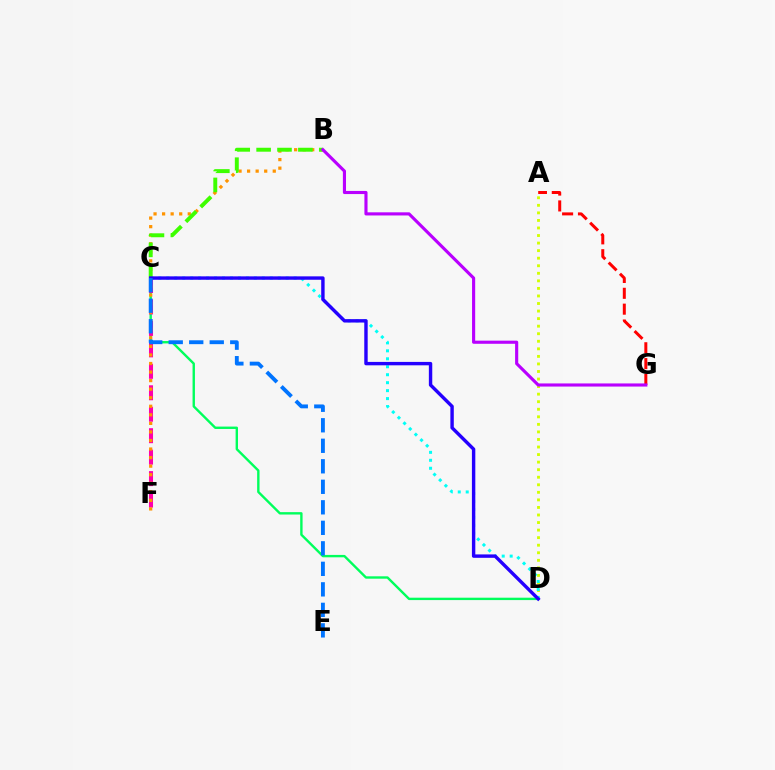{('A', 'D'): [{'color': '#d1ff00', 'line_style': 'dotted', 'thickness': 2.05}], ('C', 'D'): [{'color': '#00ff5c', 'line_style': 'solid', 'thickness': 1.72}, {'color': '#00fff6', 'line_style': 'dotted', 'thickness': 2.16}, {'color': '#2500ff', 'line_style': 'solid', 'thickness': 2.45}], ('C', 'F'): [{'color': '#ff00ac', 'line_style': 'dashed', 'thickness': 2.92}], ('B', 'F'): [{'color': '#ff9400', 'line_style': 'dotted', 'thickness': 2.32}], ('B', 'C'): [{'color': '#3dff00', 'line_style': 'dashed', 'thickness': 2.84}], ('A', 'G'): [{'color': '#ff0000', 'line_style': 'dashed', 'thickness': 2.15}], ('C', 'E'): [{'color': '#0074ff', 'line_style': 'dashed', 'thickness': 2.79}], ('B', 'G'): [{'color': '#b900ff', 'line_style': 'solid', 'thickness': 2.25}]}